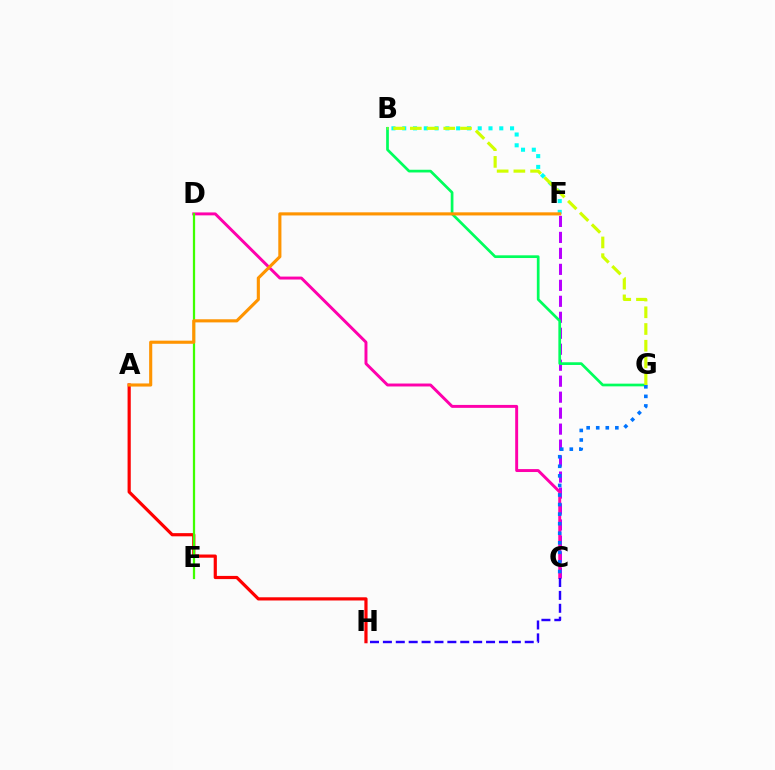{('B', 'F'): [{'color': '#00fff6', 'line_style': 'dotted', 'thickness': 2.93}], ('C', 'F'): [{'color': '#b900ff', 'line_style': 'dashed', 'thickness': 2.17}], ('C', 'D'): [{'color': '#ff00ac', 'line_style': 'solid', 'thickness': 2.11}], ('B', 'G'): [{'color': '#00ff5c', 'line_style': 'solid', 'thickness': 1.95}, {'color': '#d1ff00', 'line_style': 'dashed', 'thickness': 2.27}], ('A', 'H'): [{'color': '#ff0000', 'line_style': 'solid', 'thickness': 2.3}], ('D', 'E'): [{'color': '#3dff00', 'line_style': 'solid', 'thickness': 1.62}], ('C', 'G'): [{'color': '#0074ff', 'line_style': 'dotted', 'thickness': 2.6}], ('A', 'F'): [{'color': '#ff9400', 'line_style': 'solid', 'thickness': 2.25}], ('C', 'H'): [{'color': '#2500ff', 'line_style': 'dashed', 'thickness': 1.75}]}